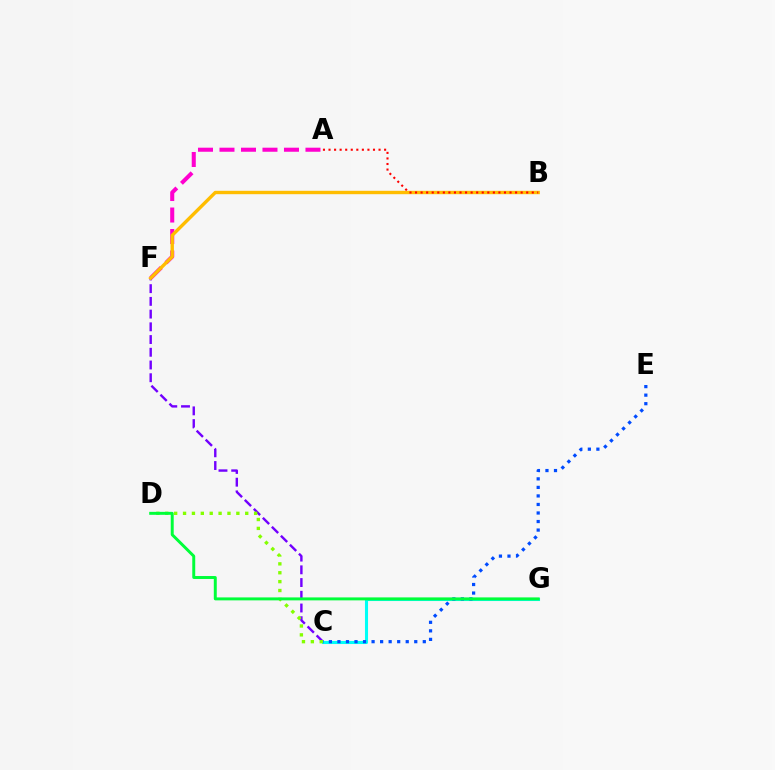{('C', 'F'): [{'color': '#7200ff', 'line_style': 'dashed', 'thickness': 1.73}], ('A', 'F'): [{'color': '#ff00cf', 'line_style': 'dashed', 'thickness': 2.92}], ('B', 'F'): [{'color': '#ffbd00', 'line_style': 'solid', 'thickness': 2.44}], ('C', 'G'): [{'color': '#00fff6', 'line_style': 'solid', 'thickness': 2.21}], ('C', 'E'): [{'color': '#004bff', 'line_style': 'dotted', 'thickness': 2.32}], ('A', 'B'): [{'color': '#ff0000', 'line_style': 'dotted', 'thickness': 1.51}], ('C', 'D'): [{'color': '#84ff00', 'line_style': 'dotted', 'thickness': 2.41}], ('D', 'G'): [{'color': '#00ff39', 'line_style': 'solid', 'thickness': 2.13}]}